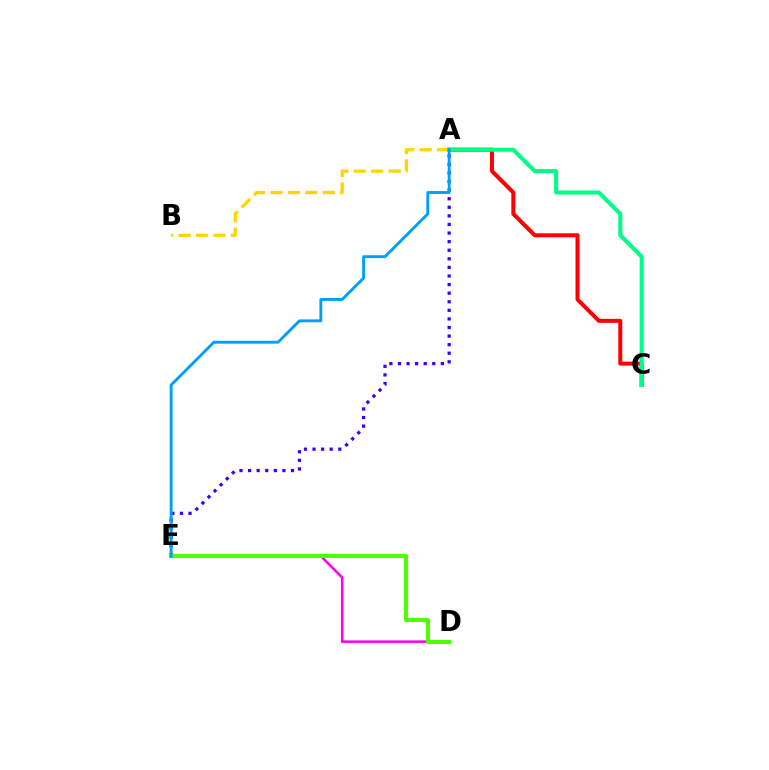{('A', 'E'): [{'color': '#3700ff', 'line_style': 'dotted', 'thickness': 2.33}, {'color': '#009eff', 'line_style': 'solid', 'thickness': 2.07}], ('A', 'C'): [{'color': '#ff0000', 'line_style': 'solid', 'thickness': 2.88}, {'color': '#00ff86', 'line_style': 'solid', 'thickness': 2.92}], ('D', 'E'): [{'color': '#ff00ed', 'line_style': 'solid', 'thickness': 1.85}, {'color': '#4fff00', 'line_style': 'solid', 'thickness': 2.93}], ('A', 'B'): [{'color': '#ffd500', 'line_style': 'dashed', 'thickness': 2.37}]}